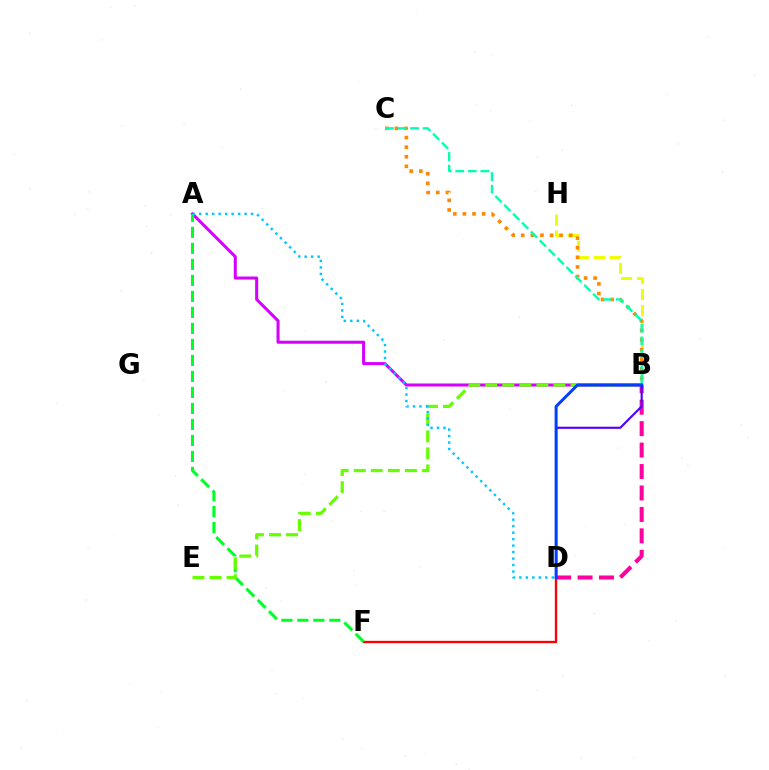{('B', 'D'): [{'color': '#ff00a0', 'line_style': 'dashed', 'thickness': 2.91}, {'color': '#4f00ff', 'line_style': 'solid', 'thickness': 1.54}, {'color': '#003fff', 'line_style': 'solid', 'thickness': 2.15}], ('A', 'B'): [{'color': '#d600ff', 'line_style': 'solid', 'thickness': 2.19}], ('D', 'F'): [{'color': '#ff0000', 'line_style': 'solid', 'thickness': 1.68}], ('B', 'H'): [{'color': '#eeff00', 'line_style': 'dashed', 'thickness': 2.18}], ('B', 'C'): [{'color': '#ff8800', 'line_style': 'dotted', 'thickness': 2.61}, {'color': '#00ffaf', 'line_style': 'dashed', 'thickness': 1.71}], ('A', 'F'): [{'color': '#00ff27', 'line_style': 'dashed', 'thickness': 2.17}], ('B', 'E'): [{'color': '#66ff00', 'line_style': 'dashed', 'thickness': 2.32}], ('A', 'D'): [{'color': '#00c7ff', 'line_style': 'dotted', 'thickness': 1.76}]}